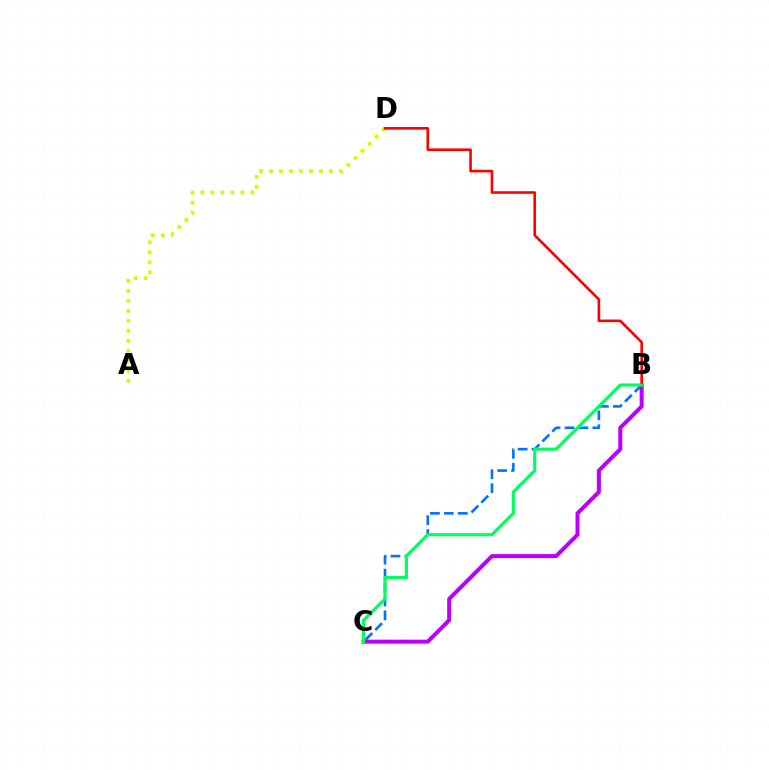{('A', 'D'): [{'color': '#d1ff00', 'line_style': 'dotted', 'thickness': 2.71}], ('B', 'C'): [{'color': '#0074ff', 'line_style': 'dashed', 'thickness': 1.89}, {'color': '#b900ff', 'line_style': 'solid', 'thickness': 2.88}, {'color': '#00ff5c', 'line_style': 'solid', 'thickness': 2.27}], ('B', 'D'): [{'color': '#ff0000', 'line_style': 'solid', 'thickness': 1.89}]}